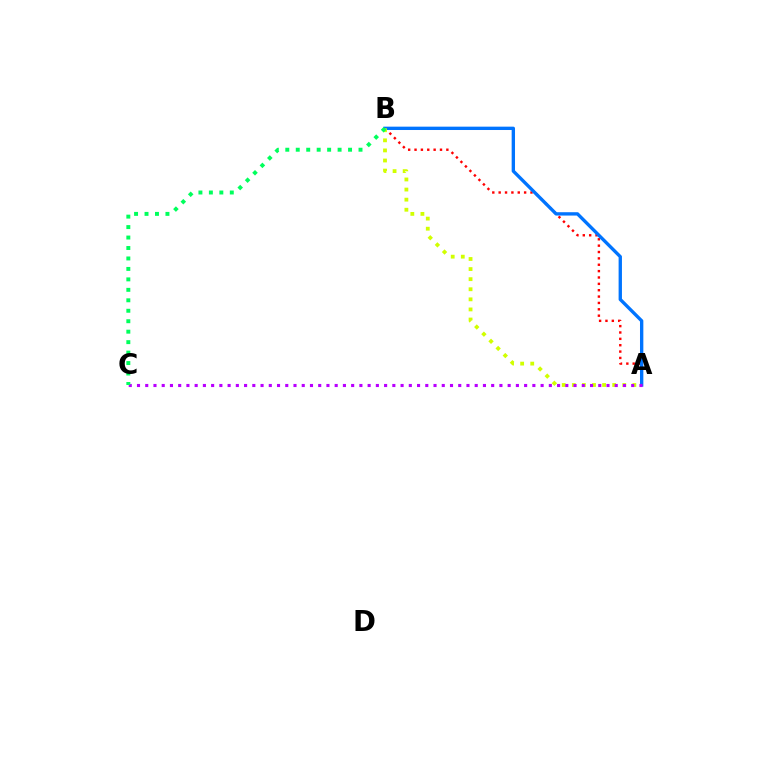{('A', 'B'): [{'color': '#ff0000', 'line_style': 'dotted', 'thickness': 1.73}, {'color': '#0074ff', 'line_style': 'solid', 'thickness': 2.41}, {'color': '#d1ff00', 'line_style': 'dotted', 'thickness': 2.74}], ('A', 'C'): [{'color': '#b900ff', 'line_style': 'dotted', 'thickness': 2.24}], ('B', 'C'): [{'color': '#00ff5c', 'line_style': 'dotted', 'thickness': 2.84}]}